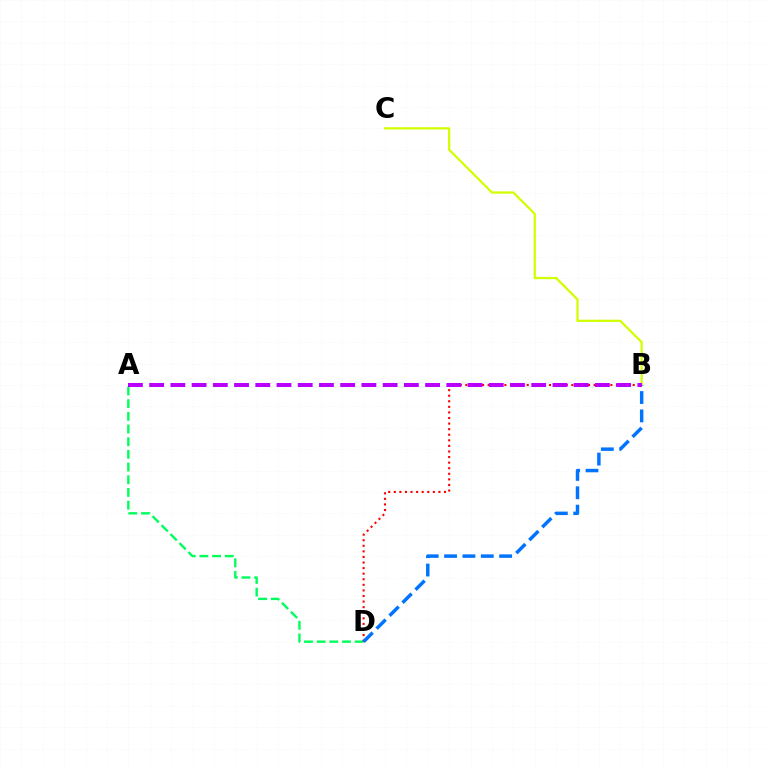{('A', 'D'): [{'color': '#00ff5c', 'line_style': 'dashed', 'thickness': 1.72}], ('B', 'D'): [{'color': '#ff0000', 'line_style': 'dotted', 'thickness': 1.52}, {'color': '#0074ff', 'line_style': 'dashed', 'thickness': 2.49}], ('B', 'C'): [{'color': '#d1ff00', 'line_style': 'solid', 'thickness': 1.61}], ('A', 'B'): [{'color': '#b900ff', 'line_style': 'dashed', 'thickness': 2.88}]}